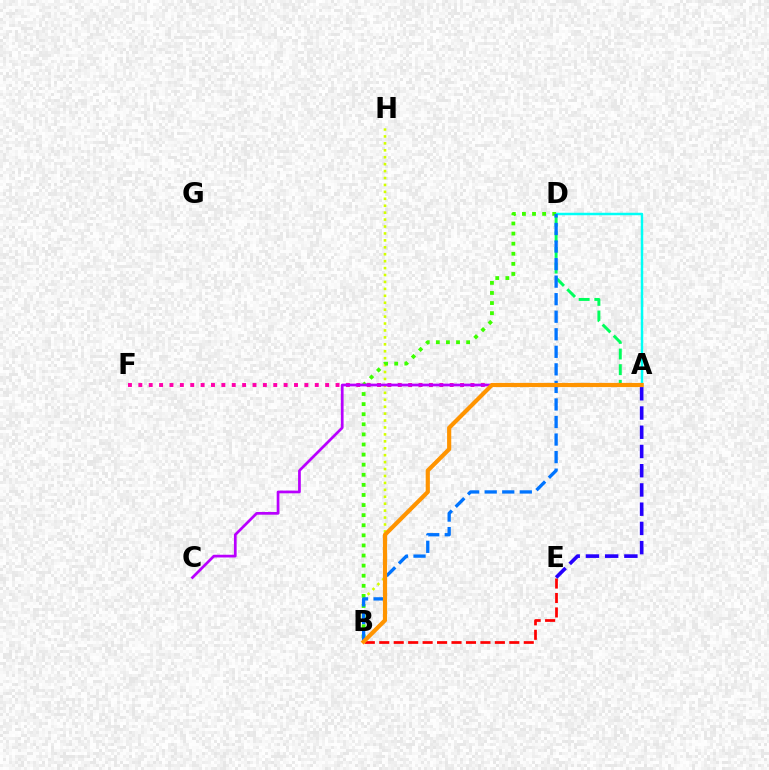{('A', 'D'): [{'color': '#00ff5c', 'line_style': 'dashed', 'thickness': 2.12}, {'color': '#00fff6', 'line_style': 'solid', 'thickness': 1.79}], ('B', 'H'): [{'color': '#d1ff00', 'line_style': 'dotted', 'thickness': 1.88}], ('A', 'F'): [{'color': '#ff00ac', 'line_style': 'dotted', 'thickness': 2.82}], ('B', 'E'): [{'color': '#ff0000', 'line_style': 'dashed', 'thickness': 1.96}], ('B', 'D'): [{'color': '#3dff00', 'line_style': 'dotted', 'thickness': 2.74}, {'color': '#0074ff', 'line_style': 'dashed', 'thickness': 2.38}], ('A', 'C'): [{'color': '#b900ff', 'line_style': 'solid', 'thickness': 1.96}], ('A', 'E'): [{'color': '#2500ff', 'line_style': 'dashed', 'thickness': 2.61}], ('A', 'B'): [{'color': '#ff9400', 'line_style': 'solid', 'thickness': 3.0}]}